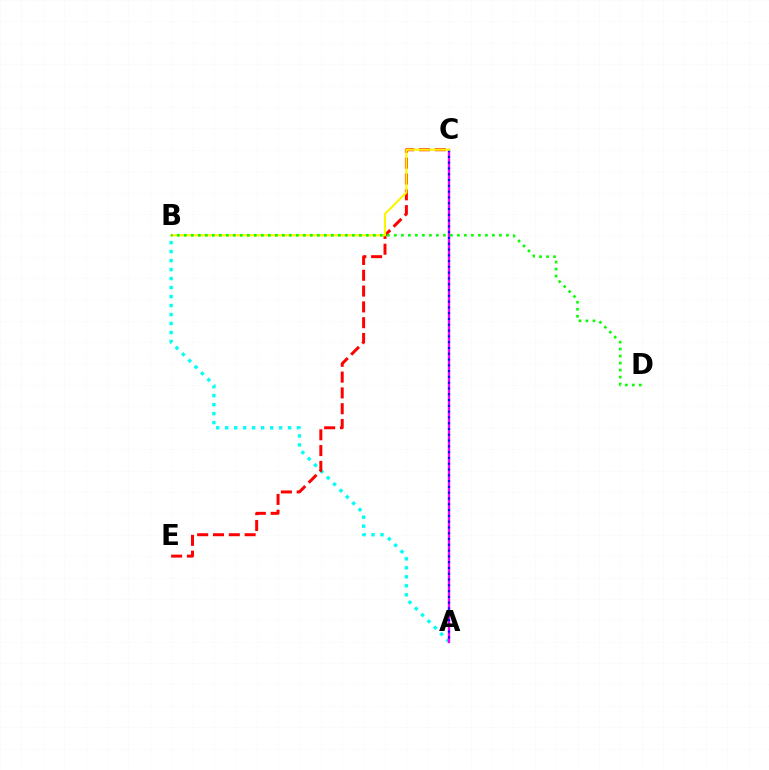{('A', 'B'): [{'color': '#00fff6', 'line_style': 'dotted', 'thickness': 2.44}], ('C', 'E'): [{'color': '#ff0000', 'line_style': 'dashed', 'thickness': 2.15}], ('A', 'C'): [{'color': '#ee00ff', 'line_style': 'solid', 'thickness': 1.68}, {'color': '#0010ff', 'line_style': 'dotted', 'thickness': 1.57}], ('B', 'C'): [{'color': '#fcf500', 'line_style': 'solid', 'thickness': 1.53}], ('B', 'D'): [{'color': '#08ff00', 'line_style': 'dotted', 'thickness': 1.9}]}